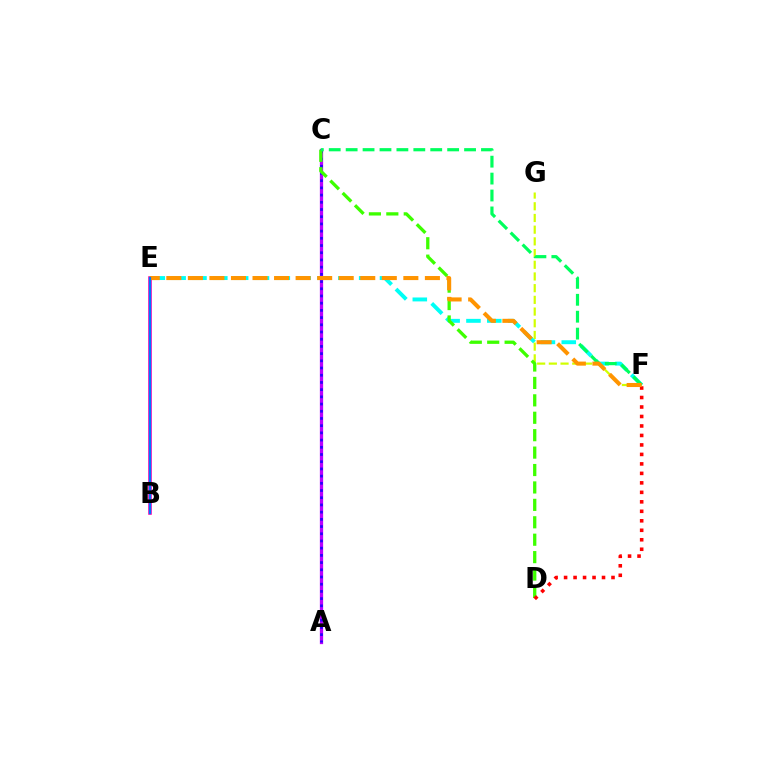{('A', 'C'): [{'color': '#b900ff', 'line_style': 'solid', 'thickness': 2.35}, {'color': '#2500ff', 'line_style': 'dotted', 'thickness': 1.96}], ('E', 'F'): [{'color': '#00fff6', 'line_style': 'dashed', 'thickness': 2.83}, {'color': '#ff9400', 'line_style': 'dashed', 'thickness': 2.93}], ('F', 'G'): [{'color': '#d1ff00', 'line_style': 'dashed', 'thickness': 1.59}], ('B', 'E'): [{'color': '#ff00ac', 'line_style': 'solid', 'thickness': 2.57}, {'color': '#0074ff', 'line_style': 'solid', 'thickness': 1.62}], ('C', 'D'): [{'color': '#3dff00', 'line_style': 'dashed', 'thickness': 2.37}], ('D', 'F'): [{'color': '#ff0000', 'line_style': 'dotted', 'thickness': 2.58}], ('C', 'F'): [{'color': '#00ff5c', 'line_style': 'dashed', 'thickness': 2.3}]}